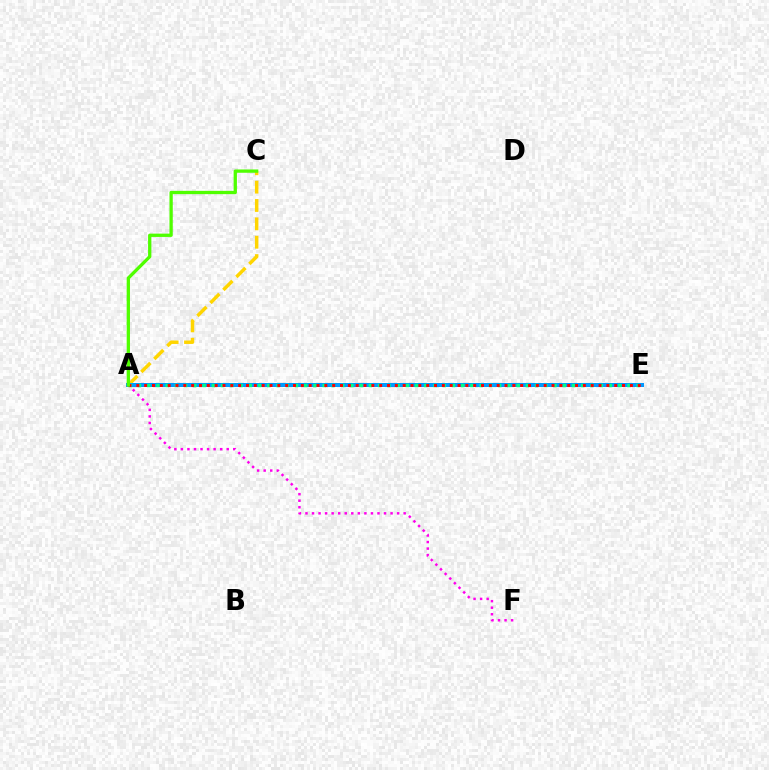{('A', 'C'): [{'color': '#ffd500', 'line_style': 'dashed', 'thickness': 2.5}, {'color': '#4fff00', 'line_style': 'solid', 'thickness': 2.37}], ('A', 'E'): [{'color': '#3700ff', 'line_style': 'solid', 'thickness': 2.84}, {'color': '#009eff', 'line_style': 'solid', 'thickness': 2.82}, {'color': '#00ff86', 'line_style': 'dotted', 'thickness': 2.51}, {'color': '#ff0000', 'line_style': 'dotted', 'thickness': 2.13}], ('A', 'F'): [{'color': '#ff00ed', 'line_style': 'dotted', 'thickness': 1.78}]}